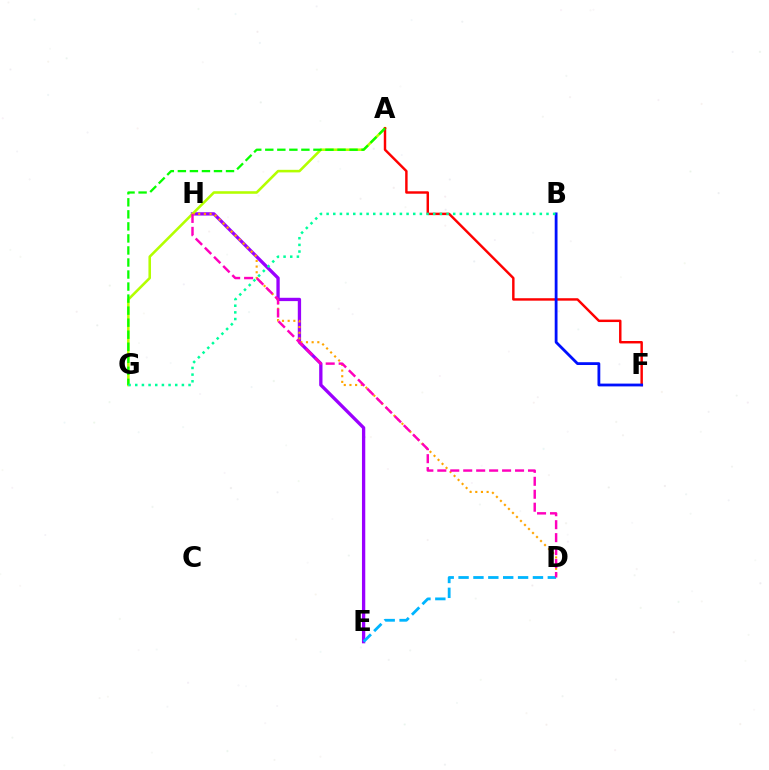{('E', 'H'): [{'color': '#9b00ff', 'line_style': 'solid', 'thickness': 2.38}], ('A', 'G'): [{'color': '#b3ff00', 'line_style': 'solid', 'thickness': 1.85}, {'color': '#08ff00', 'line_style': 'dashed', 'thickness': 1.64}], ('A', 'F'): [{'color': '#ff0000', 'line_style': 'solid', 'thickness': 1.76}], ('D', 'H'): [{'color': '#ffa500', 'line_style': 'dotted', 'thickness': 1.54}, {'color': '#ff00bd', 'line_style': 'dashed', 'thickness': 1.76}], ('B', 'F'): [{'color': '#0010ff', 'line_style': 'solid', 'thickness': 2.02}], ('D', 'E'): [{'color': '#00b5ff', 'line_style': 'dashed', 'thickness': 2.02}], ('B', 'G'): [{'color': '#00ff9d', 'line_style': 'dotted', 'thickness': 1.81}]}